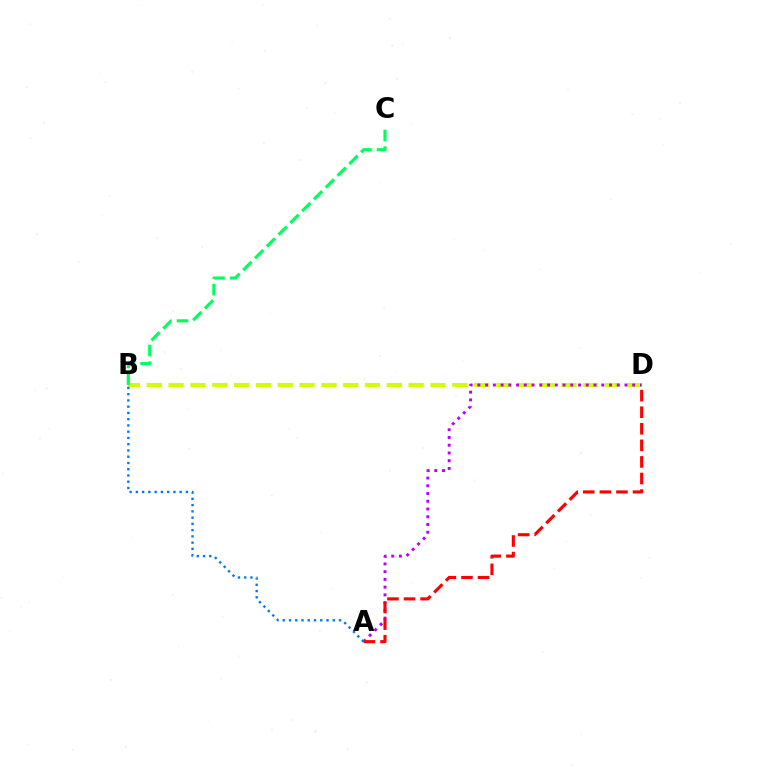{('B', 'D'): [{'color': '#d1ff00', 'line_style': 'dashed', 'thickness': 2.96}], ('A', 'D'): [{'color': '#b900ff', 'line_style': 'dotted', 'thickness': 2.1}, {'color': '#ff0000', 'line_style': 'dashed', 'thickness': 2.25}], ('B', 'C'): [{'color': '#00ff5c', 'line_style': 'dashed', 'thickness': 2.26}], ('A', 'B'): [{'color': '#0074ff', 'line_style': 'dotted', 'thickness': 1.7}]}